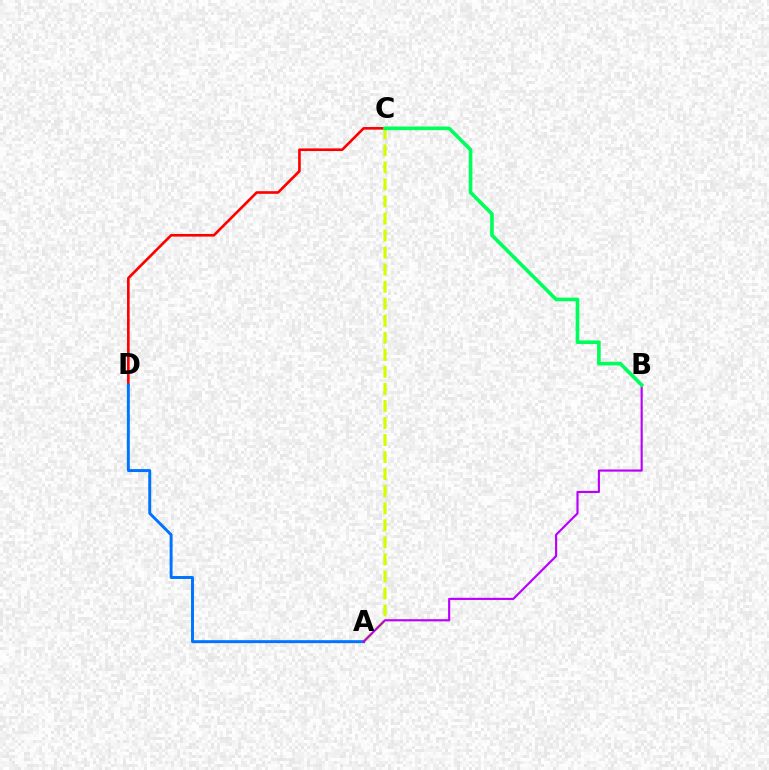{('C', 'D'): [{'color': '#ff0000', 'line_style': 'solid', 'thickness': 1.89}], ('A', 'C'): [{'color': '#d1ff00', 'line_style': 'dashed', 'thickness': 2.32}], ('A', 'D'): [{'color': '#0074ff', 'line_style': 'solid', 'thickness': 2.13}], ('A', 'B'): [{'color': '#b900ff', 'line_style': 'solid', 'thickness': 1.55}], ('B', 'C'): [{'color': '#00ff5c', 'line_style': 'solid', 'thickness': 2.61}]}